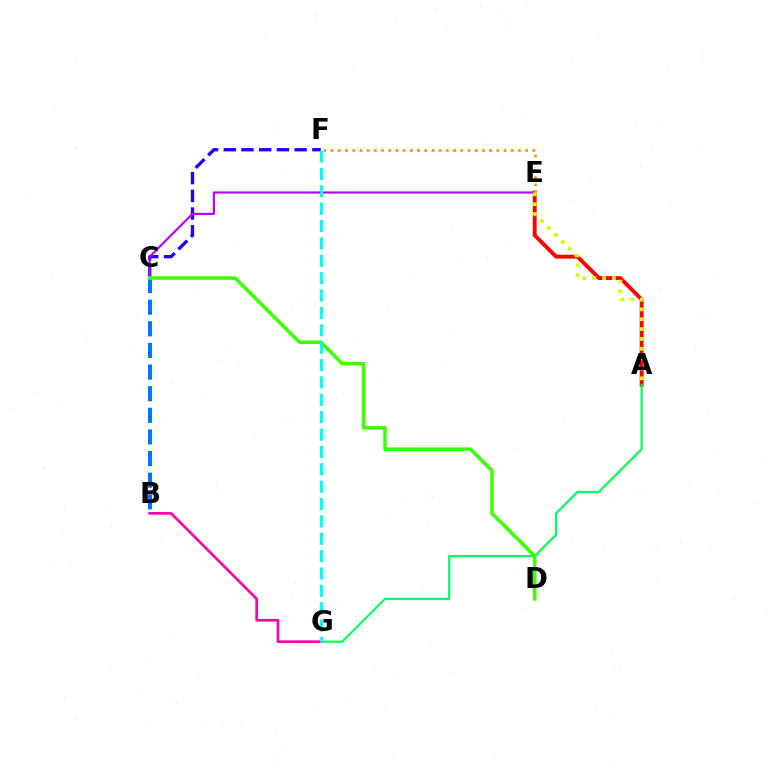{('A', 'E'): [{'color': '#ff0000', 'line_style': 'solid', 'thickness': 2.79}, {'color': '#d1ff00', 'line_style': 'dotted', 'thickness': 2.68}], ('C', 'F'): [{'color': '#2500ff', 'line_style': 'dashed', 'thickness': 2.41}], ('A', 'G'): [{'color': '#00ff5c', 'line_style': 'solid', 'thickness': 1.59}], ('B', 'C'): [{'color': '#0074ff', 'line_style': 'dashed', 'thickness': 2.94}], ('C', 'E'): [{'color': '#b900ff', 'line_style': 'solid', 'thickness': 1.55}], ('C', 'D'): [{'color': '#3dff00', 'line_style': 'solid', 'thickness': 2.54}], ('E', 'F'): [{'color': '#ff9400', 'line_style': 'dotted', 'thickness': 1.96}], ('B', 'G'): [{'color': '#ff00ac', 'line_style': 'solid', 'thickness': 1.92}], ('F', 'G'): [{'color': '#00fff6', 'line_style': 'dashed', 'thickness': 2.36}]}